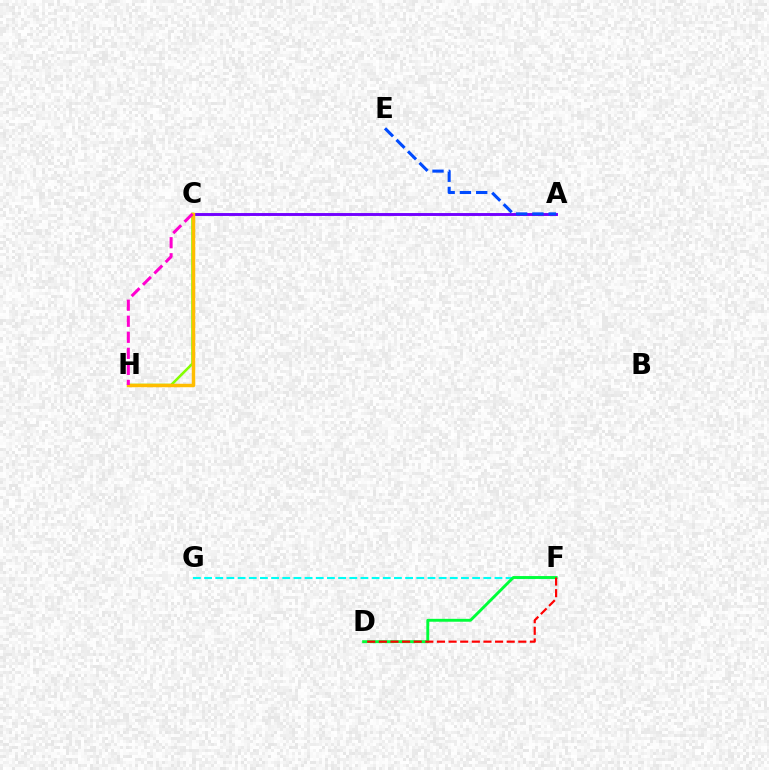{('A', 'C'): [{'color': '#7200ff', 'line_style': 'solid', 'thickness': 2.09}], ('C', 'H'): [{'color': '#84ff00', 'line_style': 'solid', 'thickness': 1.85}, {'color': '#ffbd00', 'line_style': 'solid', 'thickness': 2.5}, {'color': '#ff00cf', 'line_style': 'dashed', 'thickness': 2.18}], ('F', 'G'): [{'color': '#00fff6', 'line_style': 'dashed', 'thickness': 1.52}], ('D', 'F'): [{'color': '#00ff39', 'line_style': 'solid', 'thickness': 2.08}, {'color': '#ff0000', 'line_style': 'dashed', 'thickness': 1.58}], ('A', 'E'): [{'color': '#004bff', 'line_style': 'dashed', 'thickness': 2.21}]}